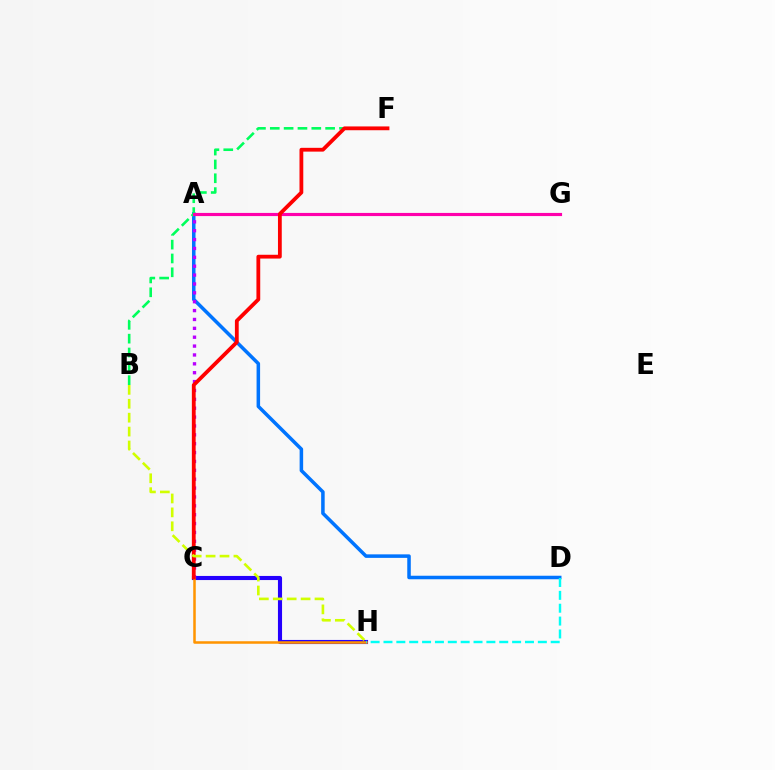{('C', 'H'): [{'color': '#2500ff', 'line_style': 'solid', 'thickness': 2.96}, {'color': '#ff9400', 'line_style': 'solid', 'thickness': 1.82}], ('A', 'D'): [{'color': '#0074ff', 'line_style': 'solid', 'thickness': 2.54}], ('B', 'F'): [{'color': '#00ff5c', 'line_style': 'dashed', 'thickness': 1.88}], ('A', 'G'): [{'color': '#3dff00', 'line_style': 'dashed', 'thickness': 2.13}, {'color': '#ff00ac', 'line_style': 'solid', 'thickness': 2.27}], ('A', 'C'): [{'color': '#b900ff', 'line_style': 'dotted', 'thickness': 2.41}], ('C', 'F'): [{'color': '#ff0000', 'line_style': 'solid', 'thickness': 2.73}], ('D', 'H'): [{'color': '#00fff6', 'line_style': 'dashed', 'thickness': 1.75}], ('B', 'H'): [{'color': '#d1ff00', 'line_style': 'dashed', 'thickness': 1.89}]}